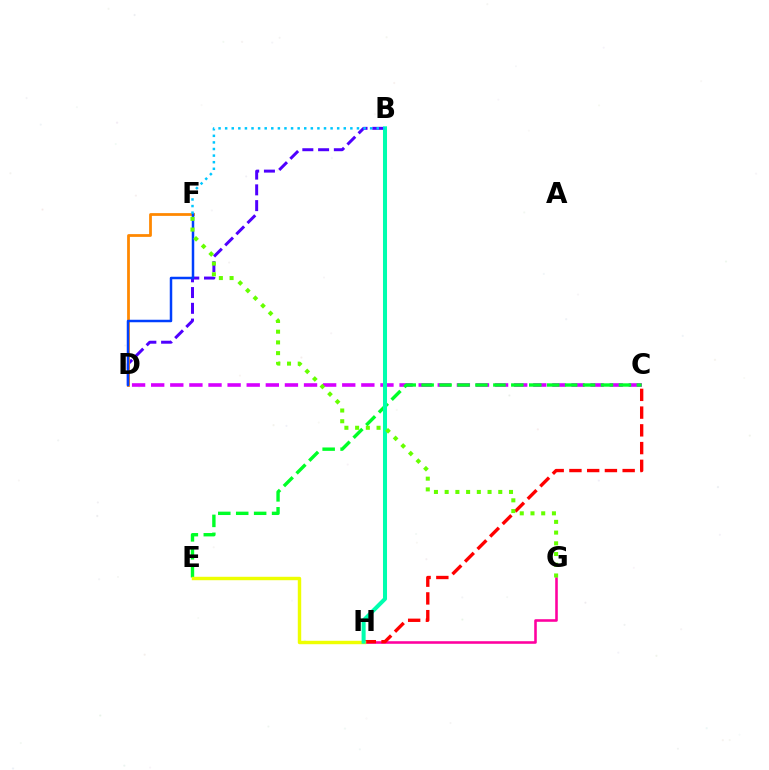{('G', 'H'): [{'color': '#ff00a0', 'line_style': 'solid', 'thickness': 1.86}], ('C', 'D'): [{'color': '#d600ff', 'line_style': 'dashed', 'thickness': 2.6}], ('C', 'E'): [{'color': '#00ff27', 'line_style': 'dashed', 'thickness': 2.44}], ('C', 'H'): [{'color': '#ff0000', 'line_style': 'dashed', 'thickness': 2.41}], ('B', 'D'): [{'color': '#4f00ff', 'line_style': 'dashed', 'thickness': 2.14}], ('D', 'F'): [{'color': '#ff8800', 'line_style': 'solid', 'thickness': 1.99}, {'color': '#003fff', 'line_style': 'solid', 'thickness': 1.79}], ('E', 'H'): [{'color': '#eeff00', 'line_style': 'solid', 'thickness': 2.47}], ('B', 'H'): [{'color': '#00ffaf', 'line_style': 'solid', 'thickness': 2.9}], ('F', 'G'): [{'color': '#66ff00', 'line_style': 'dotted', 'thickness': 2.91}], ('B', 'F'): [{'color': '#00c7ff', 'line_style': 'dotted', 'thickness': 1.79}]}